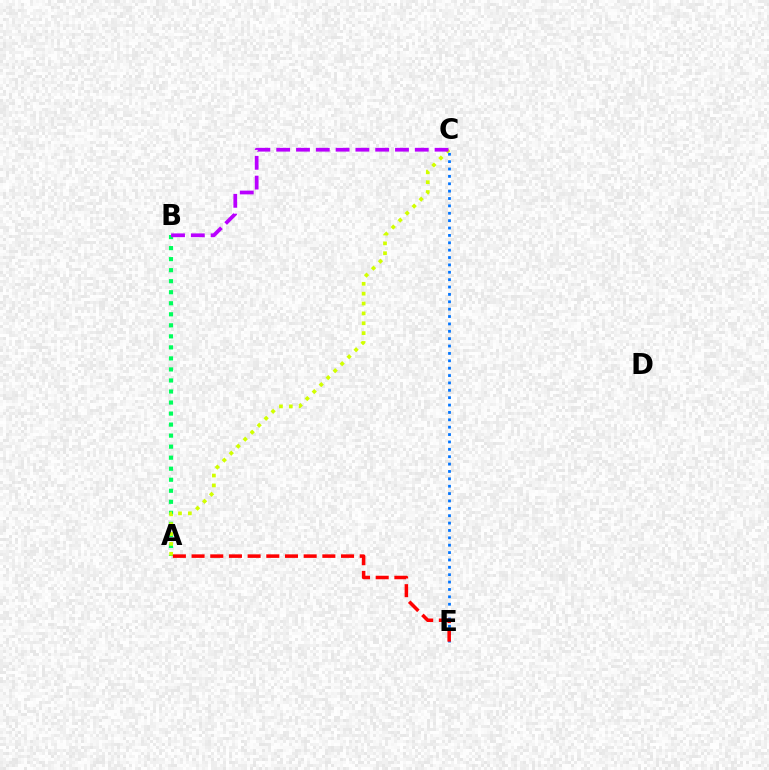{('A', 'B'): [{'color': '#00ff5c', 'line_style': 'dotted', 'thickness': 3.0}], ('A', 'C'): [{'color': '#d1ff00', 'line_style': 'dotted', 'thickness': 2.68}], ('C', 'E'): [{'color': '#0074ff', 'line_style': 'dotted', 'thickness': 2.0}], ('A', 'E'): [{'color': '#ff0000', 'line_style': 'dashed', 'thickness': 2.54}], ('B', 'C'): [{'color': '#b900ff', 'line_style': 'dashed', 'thickness': 2.69}]}